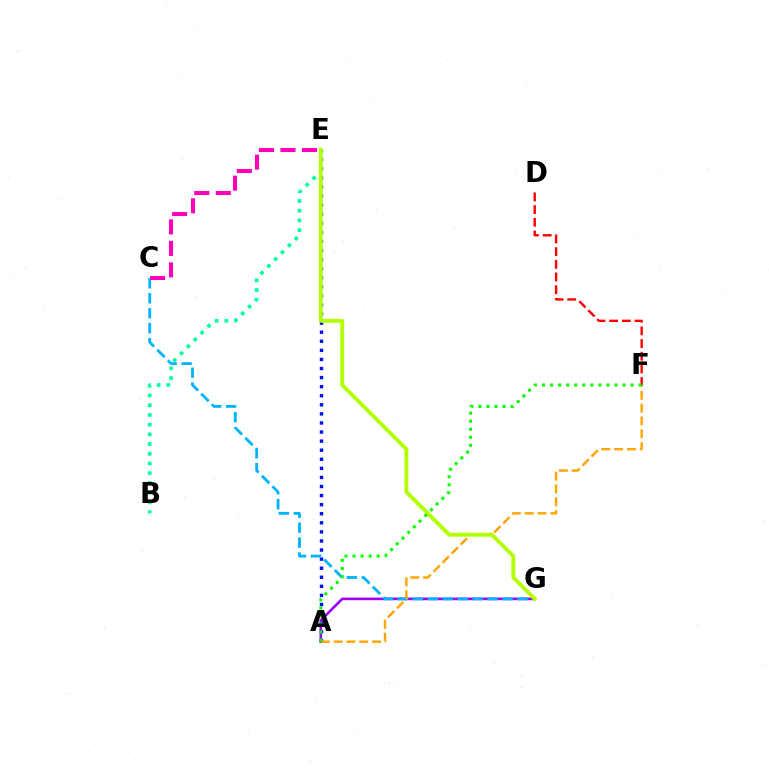{('A', 'E'): [{'color': '#0010ff', 'line_style': 'dotted', 'thickness': 2.47}], ('B', 'E'): [{'color': '#00ff9d', 'line_style': 'dotted', 'thickness': 2.64}], ('A', 'G'): [{'color': '#9b00ff', 'line_style': 'solid', 'thickness': 1.88}], ('D', 'F'): [{'color': '#ff0000', 'line_style': 'dashed', 'thickness': 1.72}], ('C', 'G'): [{'color': '#00b5ff', 'line_style': 'dashed', 'thickness': 2.03}], ('A', 'F'): [{'color': '#ffa500', 'line_style': 'dashed', 'thickness': 1.74}, {'color': '#08ff00', 'line_style': 'dotted', 'thickness': 2.19}], ('E', 'G'): [{'color': '#b3ff00', 'line_style': 'solid', 'thickness': 2.78}], ('C', 'E'): [{'color': '#ff00bd', 'line_style': 'dashed', 'thickness': 2.93}]}